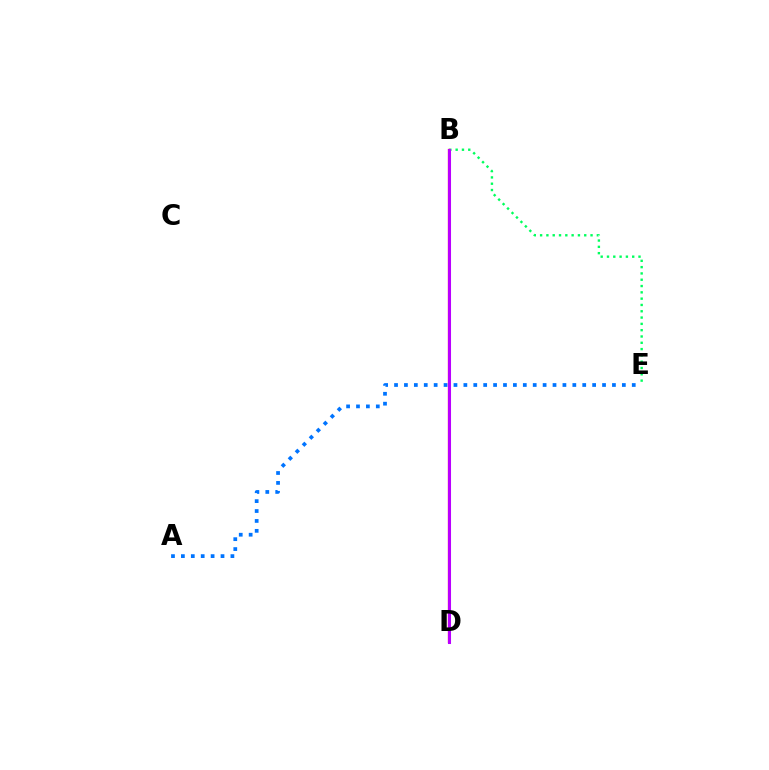{('A', 'E'): [{'color': '#0074ff', 'line_style': 'dotted', 'thickness': 2.69}], ('B', 'E'): [{'color': '#00ff5c', 'line_style': 'dotted', 'thickness': 1.71}], ('B', 'D'): [{'color': '#d1ff00', 'line_style': 'dashed', 'thickness': 2.15}, {'color': '#ff0000', 'line_style': 'solid', 'thickness': 1.62}, {'color': '#b900ff', 'line_style': 'solid', 'thickness': 2.2}]}